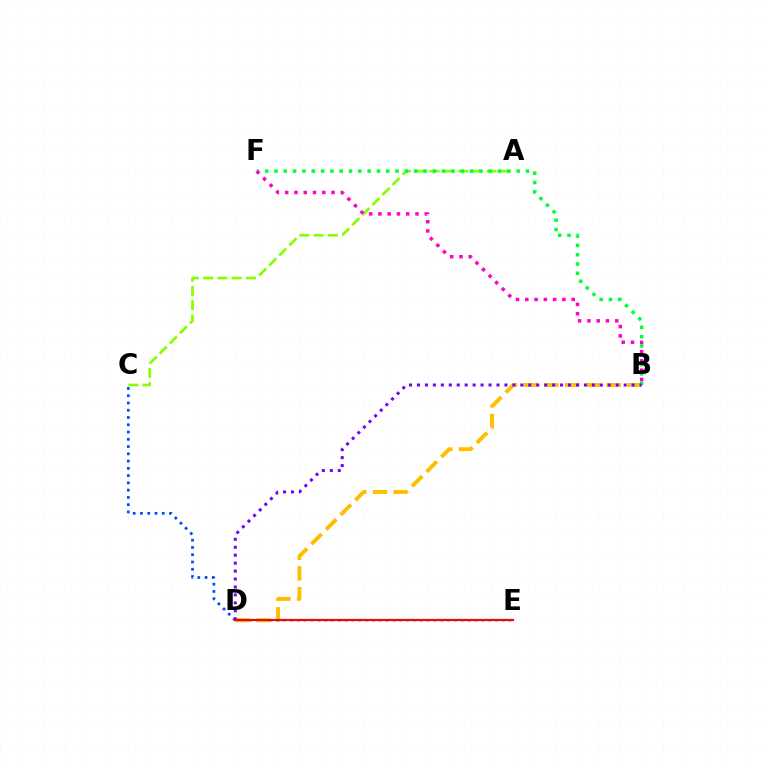{('B', 'D'): [{'color': '#ffbd00', 'line_style': 'dashed', 'thickness': 2.82}, {'color': '#7200ff', 'line_style': 'dotted', 'thickness': 2.16}], ('C', 'D'): [{'color': '#004bff', 'line_style': 'dotted', 'thickness': 1.97}], ('A', 'C'): [{'color': '#84ff00', 'line_style': 'dashed', 'thickness': 1.94}], ('B', 'F'): [{'color': '#00ff39', 'line_style': 'dotted', 'thickness': 2.53}, {'color': '#ff00cf', 'line_style': 'dotted', 'thickness': 2.52}], ('D', 'E'): [{'color': '#00fff6', 'line_style': 'dotted', 'thickness': 1.86}, {'color': '#ff0000', 'line_style': 'solid', 'thickness': 1.59}]}